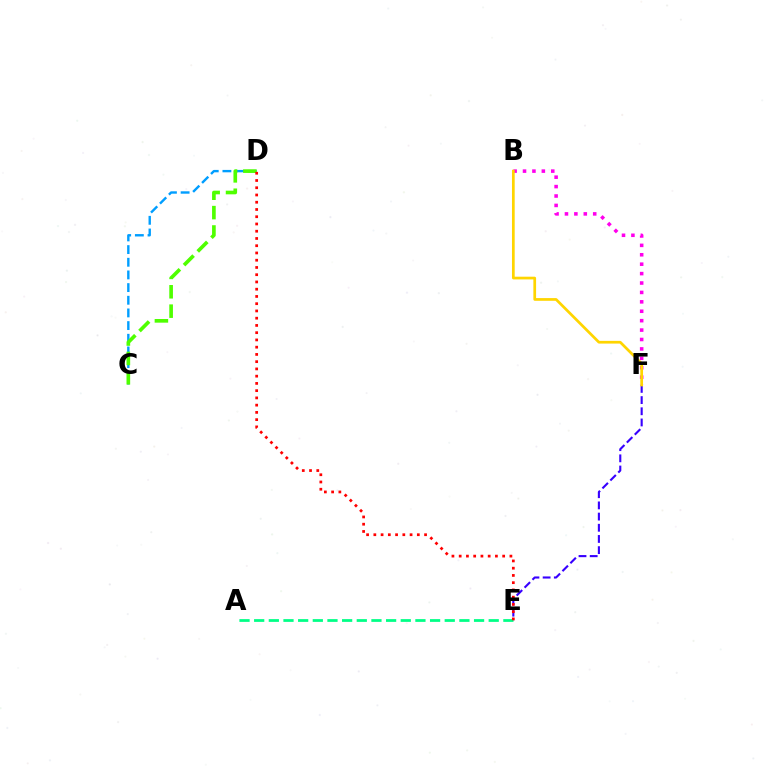{('C', 'D'): [{'color': '#009eff', 'line_style': 'dashed', 'thickness': 1.72}, {'color': '#4fff00', 'line_style': 'dashed', 'thickness': 2.63}], ('E', 'F'): [{'color': '#3700ff', 'line_style': 'dashed', 'thickness': 1.52}], ('B', 'F'): [{'color': '#ff00ed', 'line_style': 'dotted', 'thickness': 2.56}, {'color': '#ffd500', 'line_style': 'solid', 'thickness': 1.96}], ('A', 'E'): [{'color': '#00ff86', 'line_style': 'dashed', 'thickness': 1.99}], ('D', 'E'): [{'color': '#ff0000', 'line_style': 'dotted', 'thickness': 1.97}]}